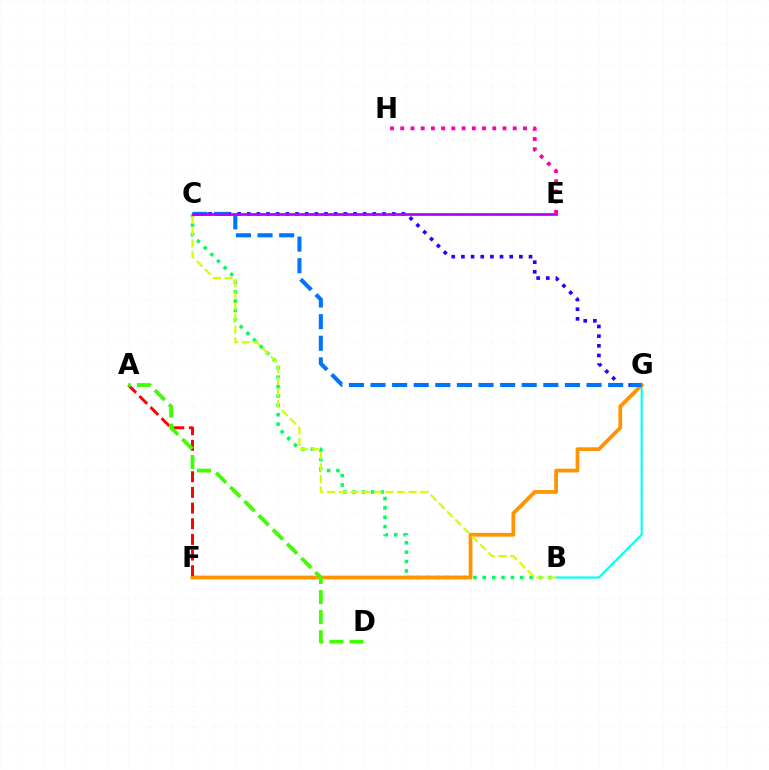{('B', 'G'): [{'color': '#00fff6', 'line_style': 'solid', 'thickness': 1.55}], ('C', 'G'): [{'color': '#2500ff', 'line_style': 'dotted', 'thickness': 2.63}, {'color': '#0074ff', 'line_style': 'dashed', 'thickness': 2.93}], ('B', 'C'): [{'color': '#00ff5c', 'line_style': 'dotted', 'thickness': 2.55}, {'color': '#d1ff00', 'line_style': 'dashed', 'thickness': 1.58}], ('F', 'G'): [{'color': '#ff9400', 'line_style': 'solid', 'thickness': 2.72}], ('A', 'F'): [{'color': '#ff0000', 'line_style': 'dashed', 'thickness': 2.13}], ('A', 'D'): [{'color': '#3dff00', 'line_style': 'dashed', 'thickness': 2.73}], ('C', 'E'): [{'color': '#b900ff', 'line_style': 'solid', 'thickness': 1.97}], ('E', 'H'): [{'color': '#ff00ac', 'line_style': 'dotted', 'thickness': 2.78}]}